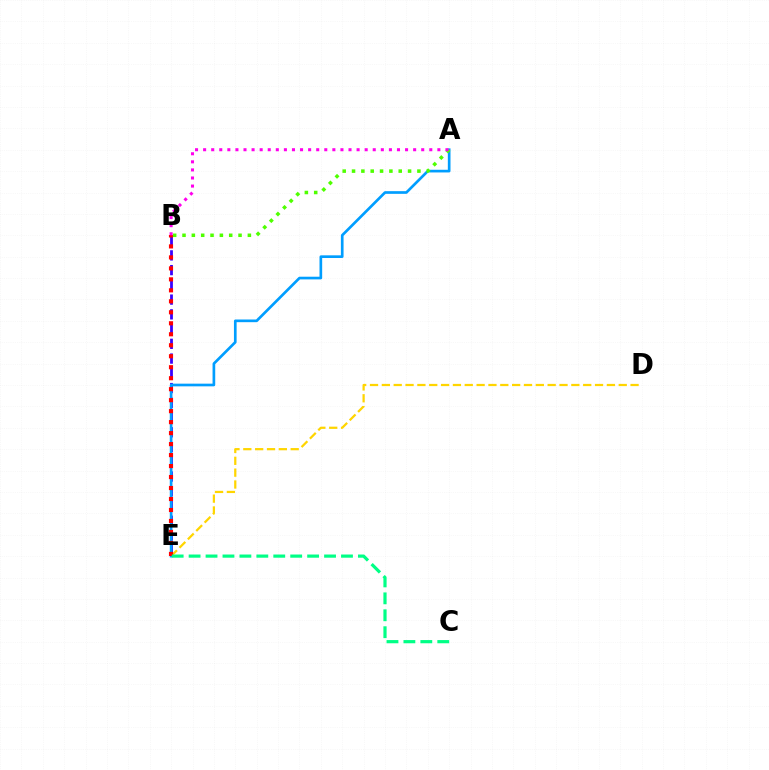{('D', 'E'): [{'color': '#ffd500', 'line_style': 'dashed', 'thickness': 1.61}], ('B', 'E'): [{'color': '#3700ff', 'line_style': 'dashed', 'thickness': 2.0}, {'color': '#ff0000', 'line_style': 'dotted', 'thickness': 2.98}], ('A', 'E'): [{'color': '#009eff', 'line_style': 'solid', 'thickness': 1.93}], ('A', 'B'): [{'color': '#4fff00', 'line_style': 'dotted', 'thickness': 2.54}, {'color': '#ff00ed', 'line_style': 'dotted', 'thickness': 2.19}], ('C', 'E'): [{'color': '#00ff86', 'line_style': 'dashed', 'thickness': 2.3}]}